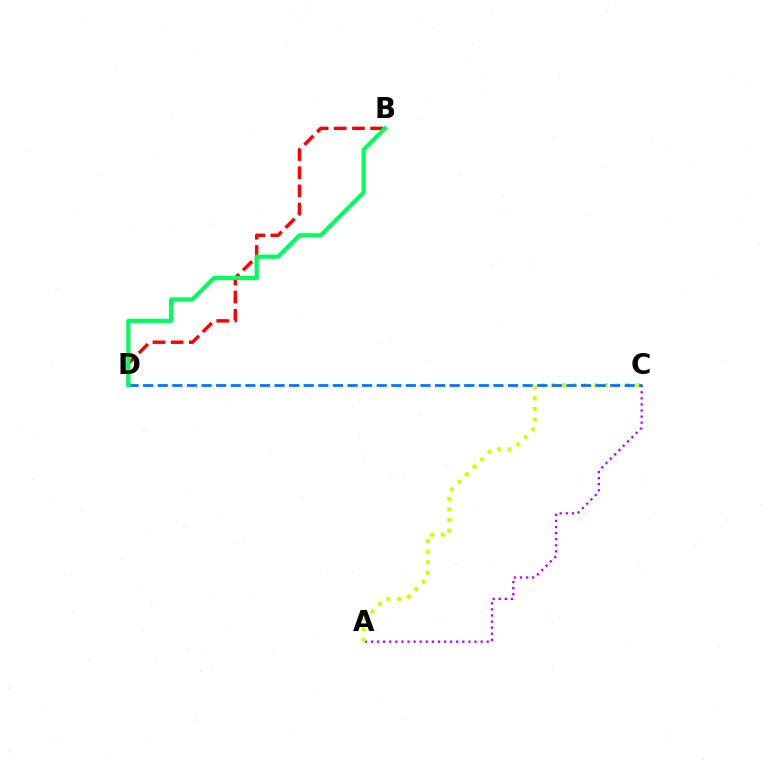{('B', 'D'): [{'color': '#ff0000', 'line_style': 'dashed', 'thickness': 2.47}, {'color': '#00ff5c', 'line_style': 'solid', 'thickness': 2.99}], ('A', 'C'): [{'color': '#b900ff', 'line_style': 'dotted', 'thickness': 1.65}, {'color': '#d1ff00', 'line_style': 'dotted', 'thickness': 2.88}], ('C', 'D'): [{'color': '#0074ff', 'line_style': 'dashed', 'thickness': 1.98}]}